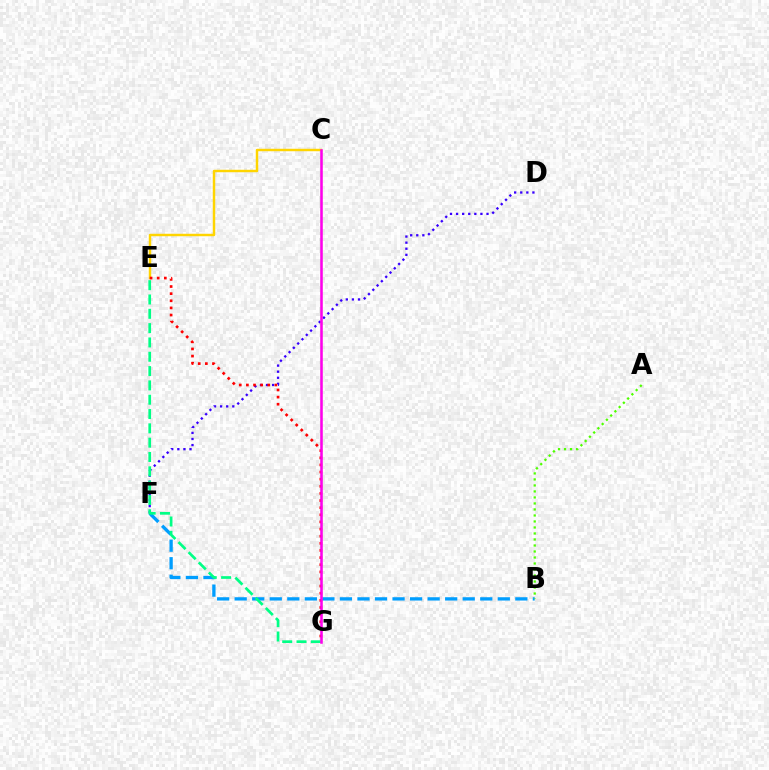{('B', 'F'): [{'color': '#009eff', 'line_style': 'dashed', 'thickness': 2.38}], ('C', 'E'): [{'color': '#ffd500', 'line_style': 'solid', 'thickness': 1.77}], ('D', 'F'): [{'color': '#3700ff', 'line_style': 'dotted', 'thickness': 1.65}], ('E', 'G'): [{'color': '#00ff86', 'line_style': 'dashed', 'thickness': 1.95}, {'color': '#ff0000', 'line_style': 'dotted', 'thickness': 1.94}], ('A', 'B'): [{'color': '#4fff00', 'line_style': 'dotted', 'thickness': 1.63}], ('C', 'G'): [{'color': '#ff00ed', 'line_style': 'solid', 'thickness': 1.84}]}